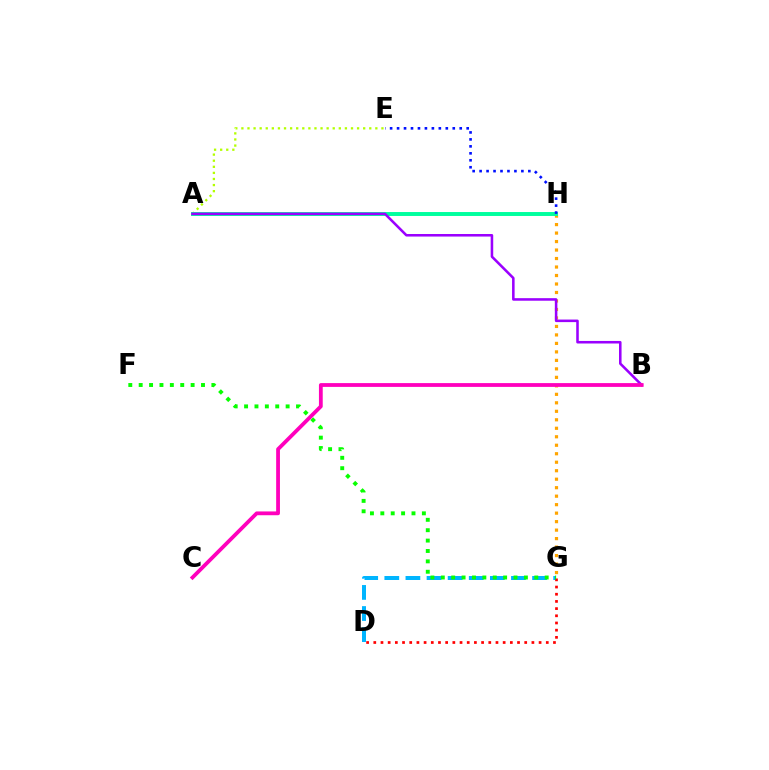{('A', 'E'): [{'color': '#b3ff00', 'line_style': 'dotted', 'thickness': 1.65}], ('D', 'G'): [{'color': '#00b5ff', 'line_style': 'dashed', 'thickness': 2.87}, {'color': '#ff0000', 'line_style': 'dotted', 'thickness': 1.95}], ('G', 'H'): [{'color': '#ffa500', 'line_style': 'dotted', 'thickness': 2.31}], ('A', 'H'): [{'color': '#00ff9d', 'line_style': 'solid', 'thickness': 2.83}], ('E', 'H'): [{'color': '#0010ff', 'line_style': 'dotted', 'thickness': 1.89}], ('A', 'B'): [{'color': '#9b00ff', 'line_style': 'solid', 'thickness': 1.84}], ('F', 'G'): [{'color': '#08ff00', 'line_style': 'dotted', 'thickness': 2.82}], ('B', 'C'): [{'color': '#ff00bd', 'line_style': 'solid', 'thickness': 2.73}]}